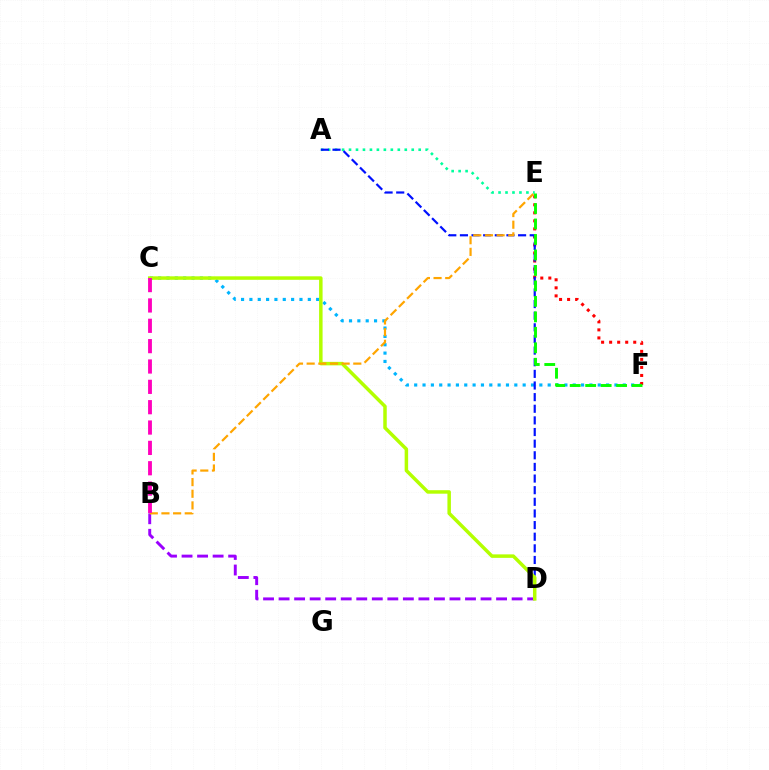{('A', 'E'): [{'color': '#00ff9d', 'line_style': 'dotted', 'thickness': 1.89}], ('C', 'F'): [{'color': '#00b5ff', 'line_style': 'dotted', 'thickness': 2.27}], ('E', 'F'): [{'color': '#ff0000', 'line_style': 'dotted', 'thickness': 2.18}, {'color': '#08ff00', 'line_style': 'dashed', 'thickness': 2.1}], ('A', 'D'): [{'color': '#0010ff', 'line_style': 'dashed', 'thickness': 1.58}], ('B', 'D'): [{'color': '#9b00ff', 'line_style': 'dashed', 'thickness': 2.11}], ('C', 'D'): [{'color': '#b3ff00', 'line_style': 'solid', 'thickness': 2.51}], ('B', 'E'): [{'color': '#ffa500', 'line_style': 'dashed', 'thickness': 1.58}], ('B', 'C'): [{'color': '#ff00bd', 'line_style': 'dashed', 'thickness': 2.76}]}